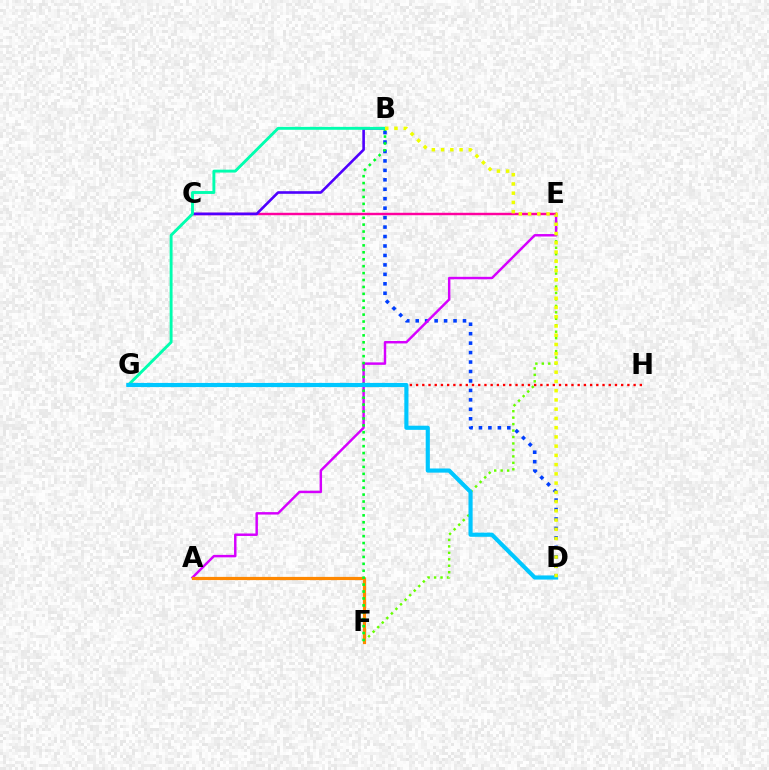{('B', 'D'): [{'color': '#003fff', 'line_style': 'dotted', 'thickness': 2.57}, {'color': '#eeff00', 'line_style': 'dotted', 'thickness': 2.51}], ('E', 'F'): [{'color': '#66ff00', 'line_style': 'dotted', 'thickness': 1.75}], ('G', 'H'): [{'color': '#ff0000', 'line_style': 'dotted', 'thickness': 1.69}], ('A', 'E'): [{'color': '#d600ff', 'line_style': 'solid', 'thickness': 1.77}], ('C', 'E'): [{'color': '#ff00a0', 'line_style': 'solid', 'thickness': 1.75}], ('A', 'F'): [{'color': '#ff8800', 'line_style': 'solid', 'thickness': 2.31}], ('B', 'F'): [{'color': '#00ff27', 'line_style': 'dotted', 'thickness': 1.88}], ('B', 'C'): [{'color': '#4f00ff', 'line_style': 'solid', 'thickness': 1.88}], ('B', 'G'): [{'color': '#00ffaf', 'line_style': 'solid', 'thickness': 2.09}], ('D', 'G'): [{'color': '#00c7ff', 'line_style': 'solid', 'thickness': 2.98}]}